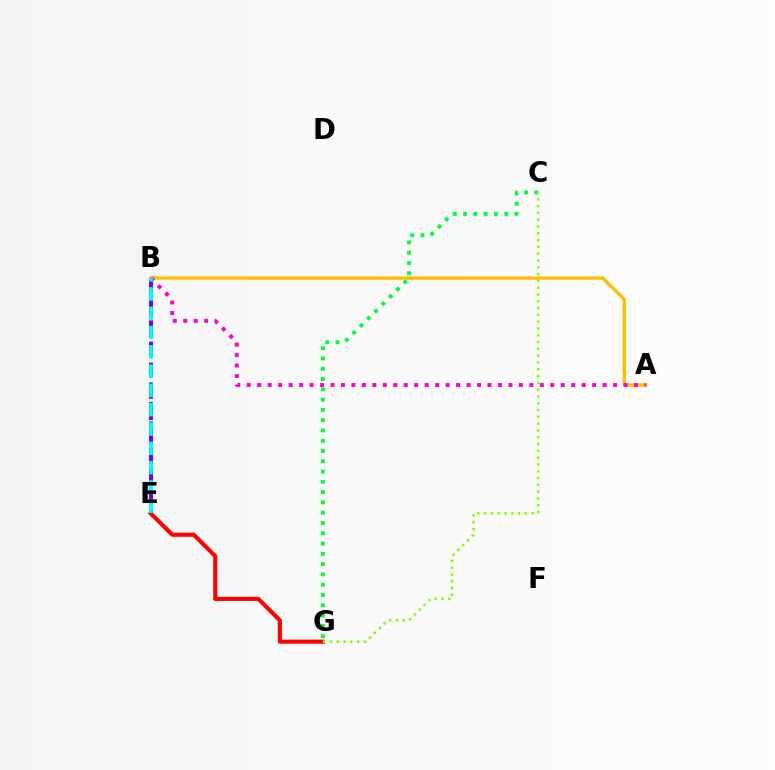{('E', 'G'): [{'color': '#ff0000', 'line_style': 'solid', 'thickness': 2.95}], ('B', 'E'): [{'color': '#004bff', 'line_style': 'dotted', 'thickness': 2.65}, {'color': '#7200ff', 'line_style': 'dashed', 'thickness': 2.88}, {'color': '#00fff6', 'line_style': 'dashed', 'thickness': 2.62}], ('C', 'G'): [{'color': '#00ff39', 'line_style': 'dotted', 'thickness': 2.79}, {'color': '#84ff00', 'line_style': 'dotted', 'thickness': 1.85}], ('A', 'B'): [{'color': '#ffbd00', 'line_style': 'solid', 'thickness': 2.37}, {'color': '#ff00cf', 'line_style': 'dotted', 'thickness': 2.84}]}